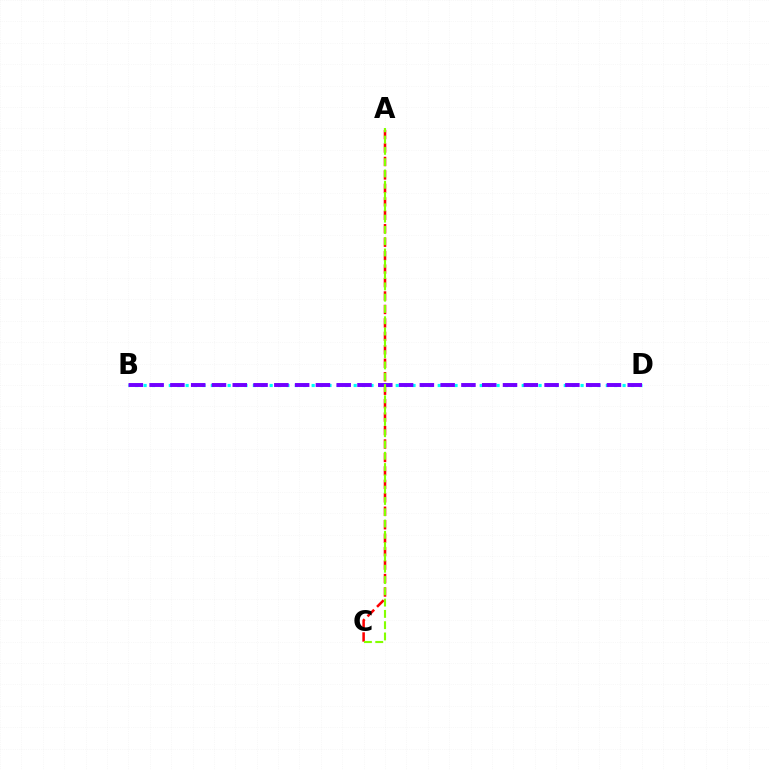{('B', 'D'): [{'color': '#00fff6', 'line_style': 'dotted', 'thickness': 2.28}, {'color': '#7200ff', 'line_style': 'dashed', 'thickness': 2.82}], ('A', 'C'): [{'color': '#ff0000', 'line_style': 'dashed', 'thickness': 1.83}, {'color': '#84ff00', 'line_style': 'dashed', 'thickness': 1.53}]}